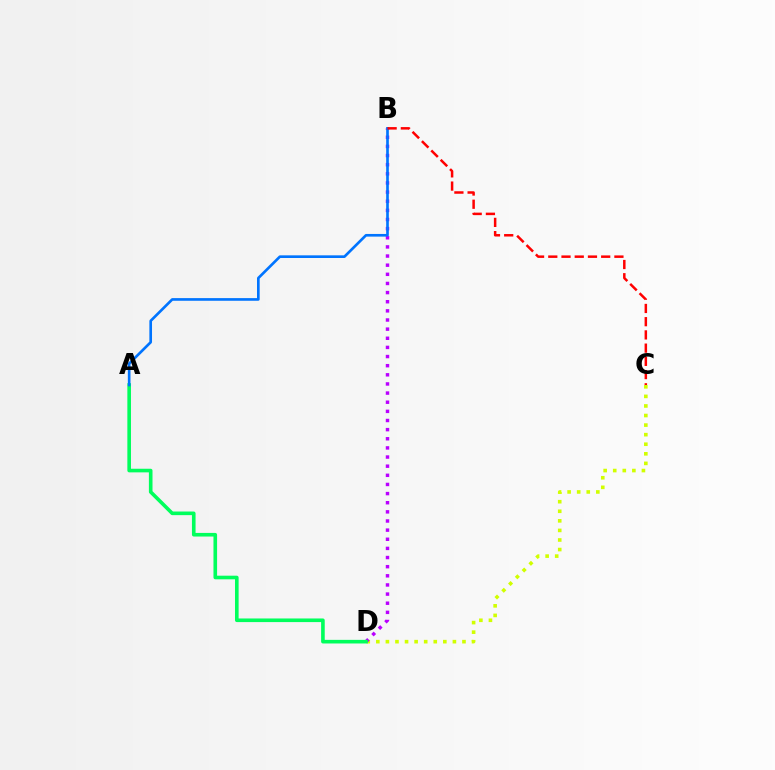{('C', 'D'): [{'color': '#d1ff00', 'line_style': 'dotted', 'thickness': 2.6}], ('B', 'D'): [{'color': '#b900ff', 'line_style': 'dotted', 'thickness': 2.48}], ('A', 'D'): [{'color': '#00ff5c', 'line_style': 'solid', 'thickness': 2.6}], ('A', 'B'): [{'color': '#0074ff', 'line_style': 'solid', 'thickness': 1.92}], ('B', 'C'): [{'color': '#ff0000', 'line_style': 'dashed', 'thickness': 1.8}]}